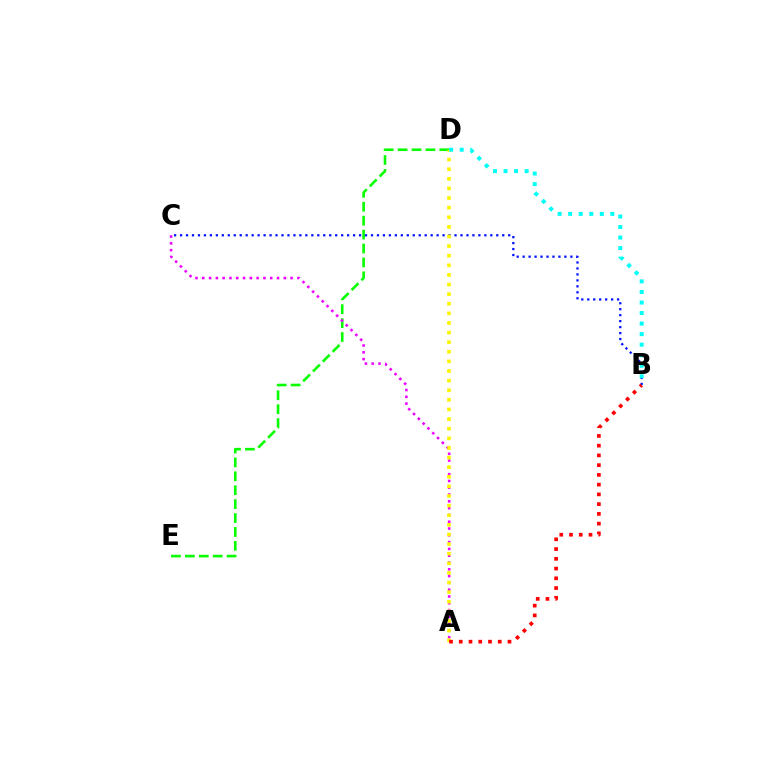{('D', 'E'): [{'color': '#08ff00', 'line_style': 'dashed', 'thickness': 1.89}], ('A', 'C'): [{'color': '#ee00ff', 'line_style': 'dotted', 'thickness': 1.85}], ('B', 'C'): [{'color': '#0010ff', 'line_style': 'dotted', 'thickness': 1.62}], ('A', 'D'): [{'color': '#fcf500', 'line_style': 'dotted', 'thickness': 2.61}], ('B', 'D'): [{'color': '#00fff6', 'line_style': 'dotted', 'thickness': 2.86}], ('A', 'B'): [{'color': '#ff0000', 'line_style': 'dotted', 'thickness': 2.65}]}